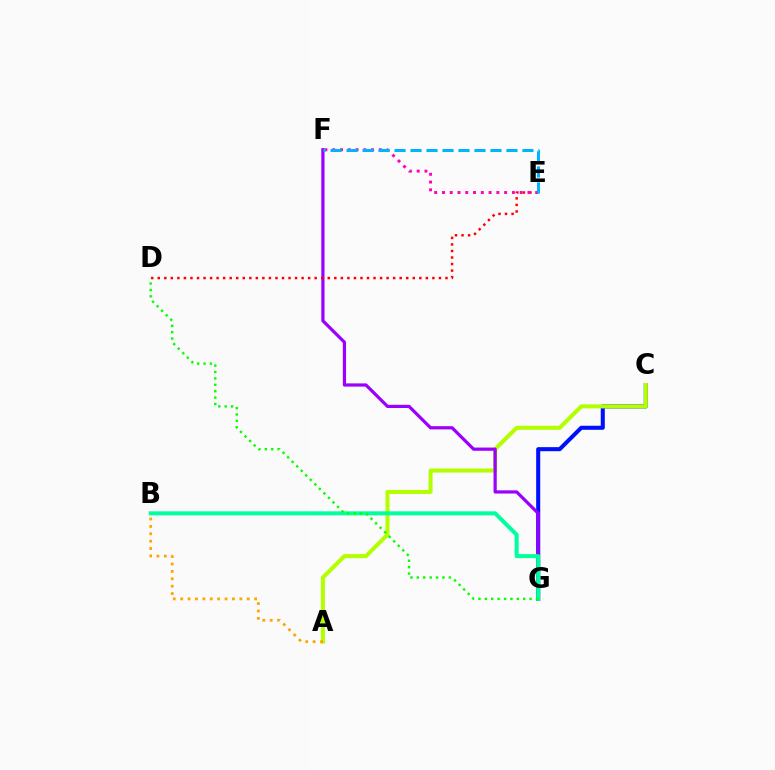{('C', 'G'): [{'color': '#0010ff', 'line_style': 'solid', 'thickness': 2.92}], ('A', 'C'): [{'color': '#b3ff00', 'line_style': 'solid', 'thickness': 2.92}], ('F', 'G'): [{'color': '#9b00ff', 'line_style': 'solid', 'thickness': 2.31}], ('A', 'B'): [{'color': '#ffa500', 'line_style': 'dotted', 'thickness': 2.01}], ('B', 'G'): [{'color': '#00ff9d', 'line_style': 'solid', 'thickness': 2.89}], ('D', 'E'): [{'color': '#ff0000', 'line_style': 'dotted', 'thickness': 1.78}], ('E', 'F'): [{'color': '#ff00bd', 'line_style': 'dotted', 'thickness': 2.11}, {'color': '#00b5ff', 'line_style': 'dashed', 'thickness': 2.17}], ('D', 'G'): [{'color': '#08ff00', 'line_style': 'dotted', 'thickness': 1.74}]}